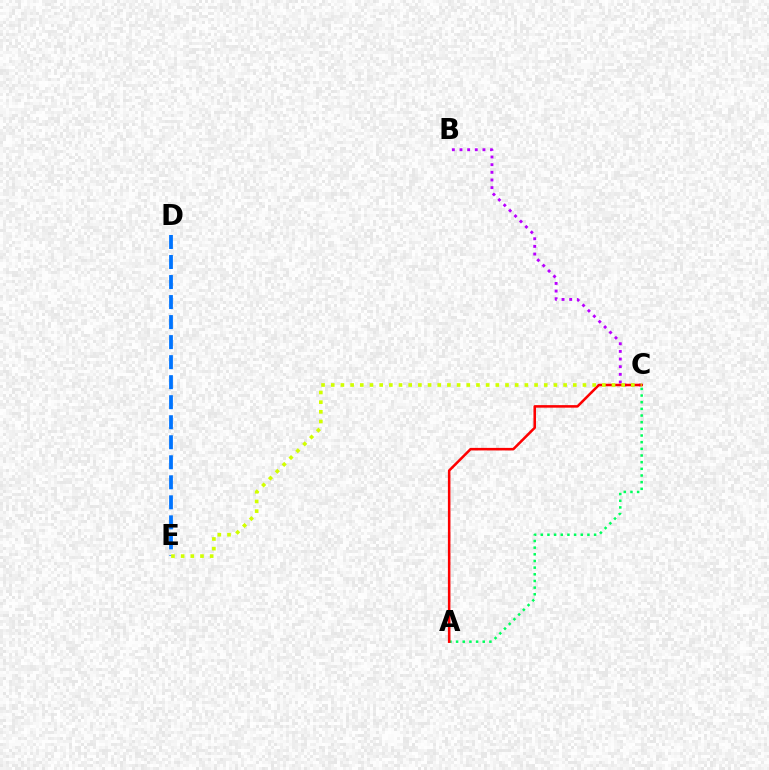{('B', 'C'): [{'color': '#b900ff', 'line_style': 'dotted', 'thickness': 2.08}], ('A', 'C'): [{'color': '#00ff5c', 'line_style': 'dotted', 'thickness': 1.81}, {'color': '#ff0000', 'line_style': 'solid', 'thickness': 1.83}], ('D', 'E'): [{'color': '#0074ff', 'line_style': 'dashed', 'thickness': 2.72}], ('C', 'E'): [{'color': '#d1ff00', 'line_style': 'dotted', 'thickness': 2.63}]}